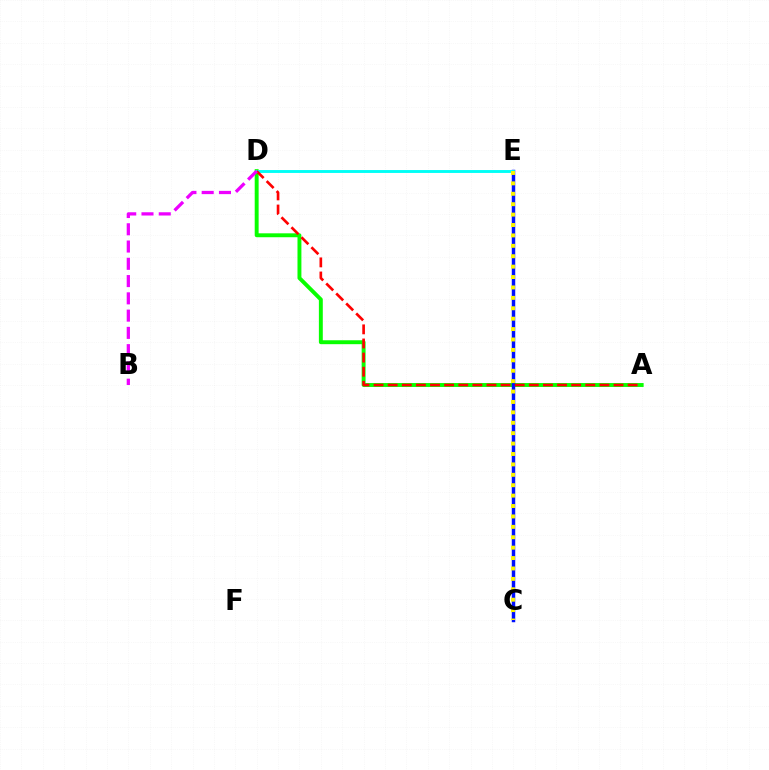{('A', 'D'): [{'color': '#08ff00', 'line_style': 'solid', 'thickness': 2.82}, {'color': '#ff0000', 'line_style': 'dashed', 'thickness': 1.92}], ('C', 'E'): [{'color': '#0010ff', 'line_style': 'solid', 'thickness': 2.49}, {'color': '#fcf500', 'line_style': 'dotted', 'thickness': 2.83}], ('D', 'E'): [{'color': '#00fff6', 'line_style': 'solid', 'thickness': 2.09}], ('B', 'D'): [{'color': '#ee00ff', 'line_style': 'dashed', 'thickness': 2.35}]}